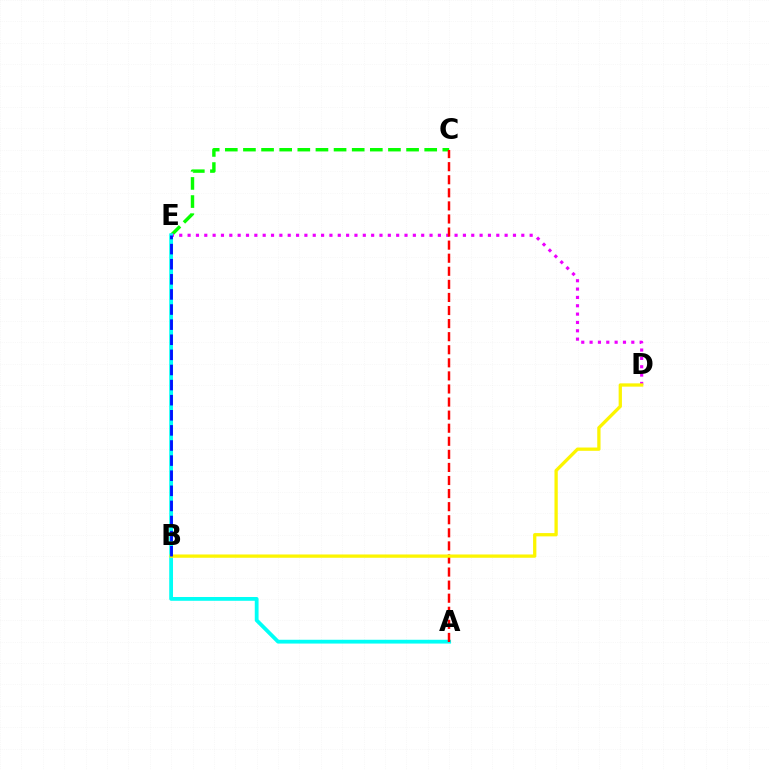{('C', 'E'): [{'color': '#08ff00', 'line_style': 'dashed', 'thickness': 2.46}], ('D', 'E'): [{'color': '#ee00ff', 'line_style': 'dotted', 'thickness': 2.27}], ('A', 'E'): [{'color': '#00fff6', 'line_style': 'solid', 'thickness': 2.73}], ('A', 'C'): [{'color': '#ff0000', 'line_style': 'dashed', 'thickness': 1.78}], ('B', 'D'): [{'color': '#fcf500', 'line_style': 'solid', 'thickness': 2.36}], ('B', 'E'): [{'color': '#0010ff', 'line_style': 'dashed', 'thickness': 2.05}]}